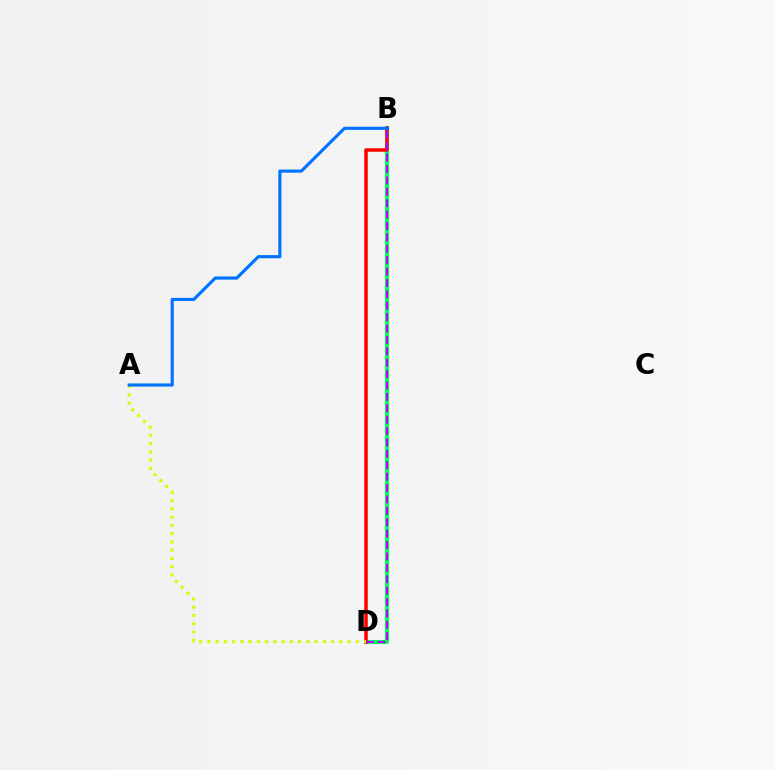{('B', 'D'): [{'color': '#00ff5c', 'line_style': 'solid', 'thickness': 2.95}, {'color': '#ff0000', 'line_style': 'solid', 'thickness': 2.53}, {'color': '#b900ff', 'line_style': 'dashed', 'thickness': 1.55}], ('A', 'D'): [{'color': '#d1ff00', 'line_style': 'dotted', 'thickness': 2.24}], ('A', 'B'): [{'color': '#0074ff', 'line_style': 'solid', 'thickness': 2.25}]}